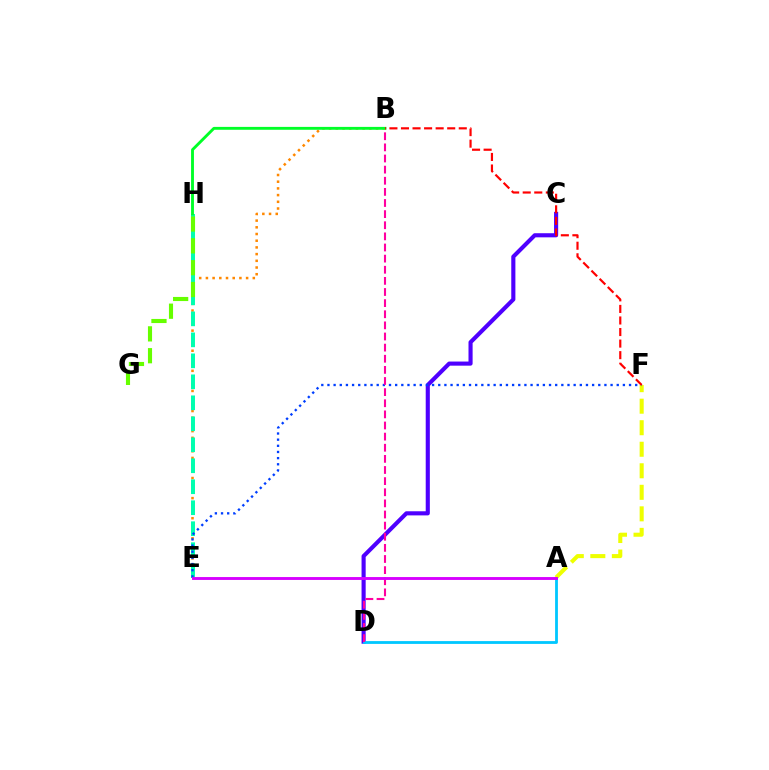{('C', 'D'): [{'color': '#4f00ff', 'line_style': 'solid', 'thickness': 2.96}], ('B', 'E'): [{'color': '#ff8800', 'line_style': 'dotted', 'thickness': 1.82}], ('E', 'H'): [{'color': '#00ffaf', 'line_style': 'dashed', 'thickness': 2.85}], ('G', 'H'): [{'color': '#66ff00', 'line_style': 'dashed', 'thickness': 2.97}], ('A', 'F'): [{'color': '#eeff00', 'line_style': 'dashed', 'thickness': 2.92}], ('E', 'F'): [{'color': '#003fff', 'line_style': 'dotted', 'thickness': 1.67}], ('A', 'D'): [{'color': '#00c7ff', 'line_style': 'solid', 'thickness': 2.02}], ('B', 'D'): [{'color': '#ff00a0', 'line_style': 'dashed', 'thickness': 1.51}], ('B', 'H'): [{'color': '#00ff27', 'line_style': 'solid', 'thickness': 2.07}], ('B', 'F'): [{'color': '#ff0000', 'line_style': 'dashed', 'thickness': 1.57}], ('A', 'E'): [{'color': '#d600ff', 'line_style': 'solid', 'thickness': 2.08}]}